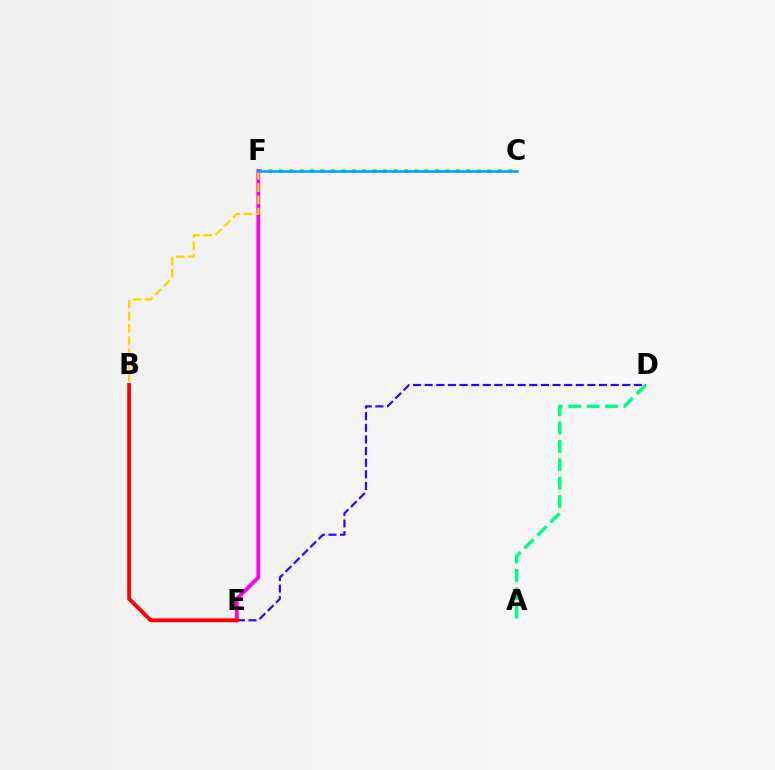{('C', 'F'): [{'color': '#4fff00', 'line_style': 'dotted', 'thickness': 2.83}, {'color': '#009eff', 'line_style': 'solid', 'thickness': 1.82}], ('A', 'D'): [{'color': '#00ff86', 'line_style': 'dashed', 'thickness': 2.49}], ('D', 'E'): [{'color': '#3700ff', 'line_style': 'dashed', 'thickness': 1.58}], ('E', 'F'): [{'color': '#ff00ed', 'line_style': 'solid', 'thickness': 2.76}], ('B', 'F'): [{'color': '#ffd500', 'line_style': 'dashed', 'thickness': 1.66}], ('B', 'E'): [{'color': '#ff0000', 'line_style': 'solid', 'thickness': 2.77}]}